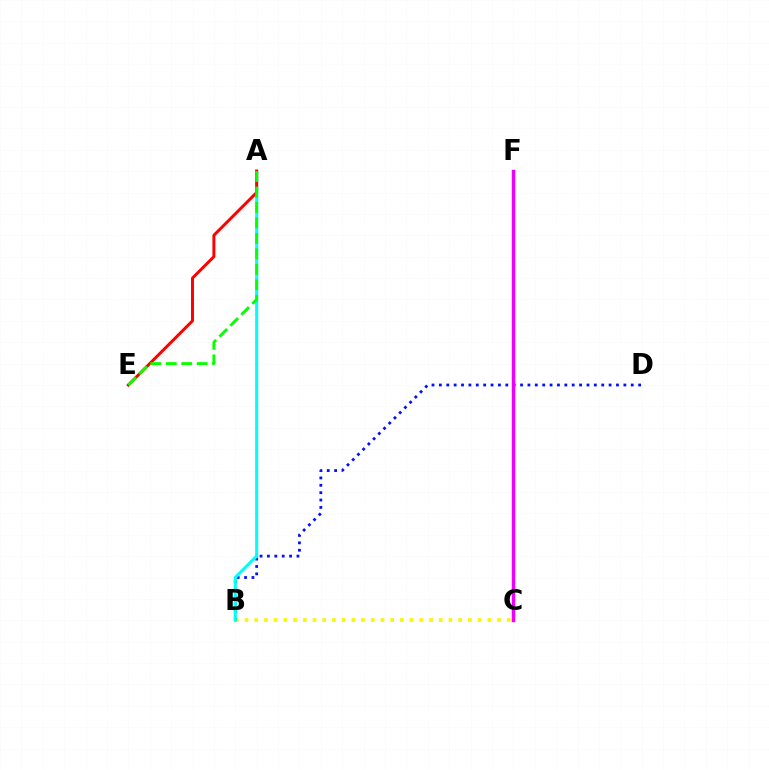{('B', 'C'): [{'color': '#fcf500', 'line_style': 'dotted', 'thickness': 2.64}], ('B', 'D'): [{'color': '#0010ff', 'line_style': 'dotted', 'thickness': 2.0}], ('C', 'F'): [{'color': '#ee00ff', 'line_style': 'solid', 'thickness': 2.48}], ('A', 'B'): [{'color': '#00fff6', 'line_style': 'solid', 'thickness': 2.2}], ('A', 'E'): [{'color': '#ff0000', 'line_style': 'solid', 'thickness': 2.14}, {'color': '#08ff00', 'line_style': 'dashed', 'thickness': 2.1}]}